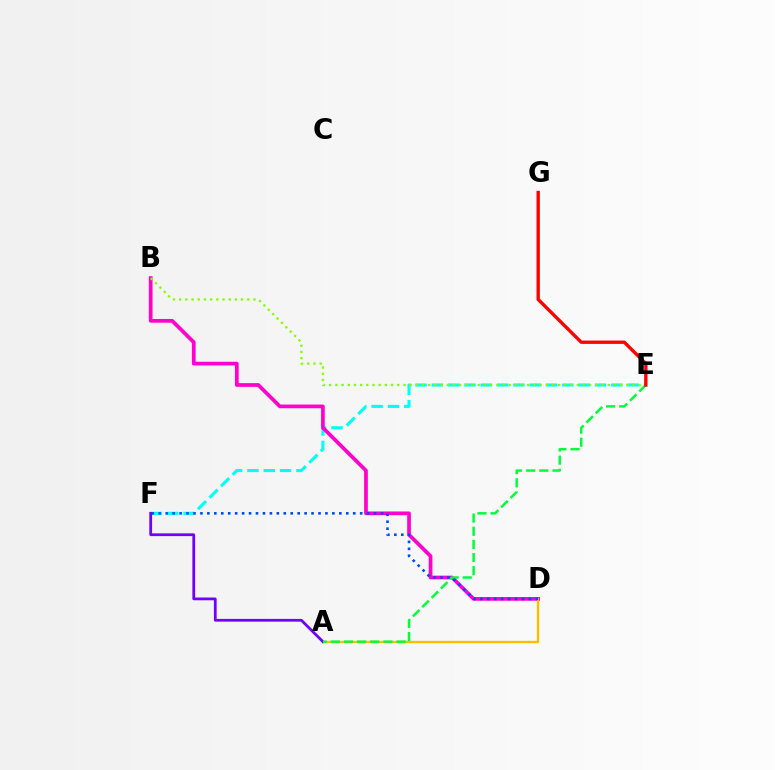{('E', 'F'): [{'color': '#00fff6', 'line_style': 'dashed', 'thickness': 2.22}], ('B', 'D'): [{'color': '#ff00cf', 'line_style': 'solid', 'thickness': 2.67}], ('B', 'E'): [{'color': '#84ff00', 'line_style': 'dotted', 'thickness': 1.68}], ('A', 'D'): [{'color': '#ffbd00', 'line_style': 'solid', 'thickness': 1.7}], ('A', 'F'): [{'color': '#7200ff', 'line_style': 'solid', 'thickness': 1.99}], ('A', 'E'): [{'color': '#00ff39', 'line_style': 'dashed', 'thickness': 1.79}], ('D', 'F'): [{'color': '#004bff', 'line_style': 'dotted', 'thickness': 1.89}], ('E', 'G'): [{'color': '#ff0000', 'line_style': 'solid', 'thickness': 2.4}]}